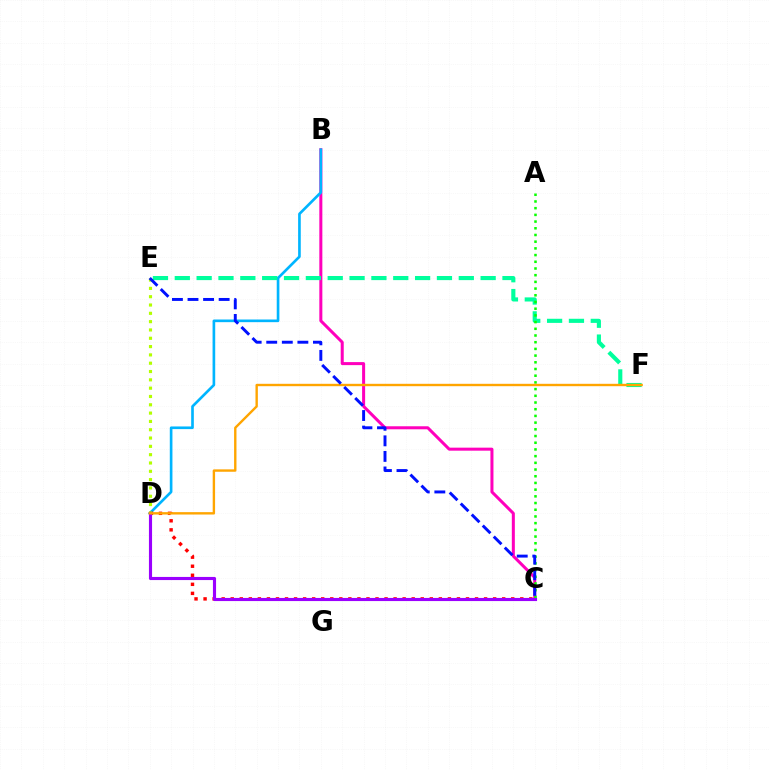{('B', 'C'): [{'color': '#ff00bd', 'line_style': 'solid', 'thickness': 2.18}], ('B', 'D'): [{'color': '#00b5ff', 'line_style': 'solid', 'thickness': 1.91}], ('C', 'D'): [{'color': '#ff0000', 'line_style': 'dotted', 'thickness': 2.46}, {'color': '#9b00ff', 'line_style': 'solid', 'thickness': 2.25}], ('D', 'E'): [{'color': '#b3ff00', 'line_style': 'dotted', 'thickness': 2.26}], ('E', 'F'): [{'color': '#00ff9d', 'line_style': 'dashed', 'thickness': 2.97}], ('A', 'C'): [{'color': '#08ff00', 'line_style': 'dotted', 'thickness': 1.82}], ('D', 'F'): [{'color': '#ffa500', 'line_style': 'solid', 'thickness': 1.72}], ('C', 'E'): [{'color': '#0010ff', 'line_style': 'dashed', 'thickness': 2.11}]}